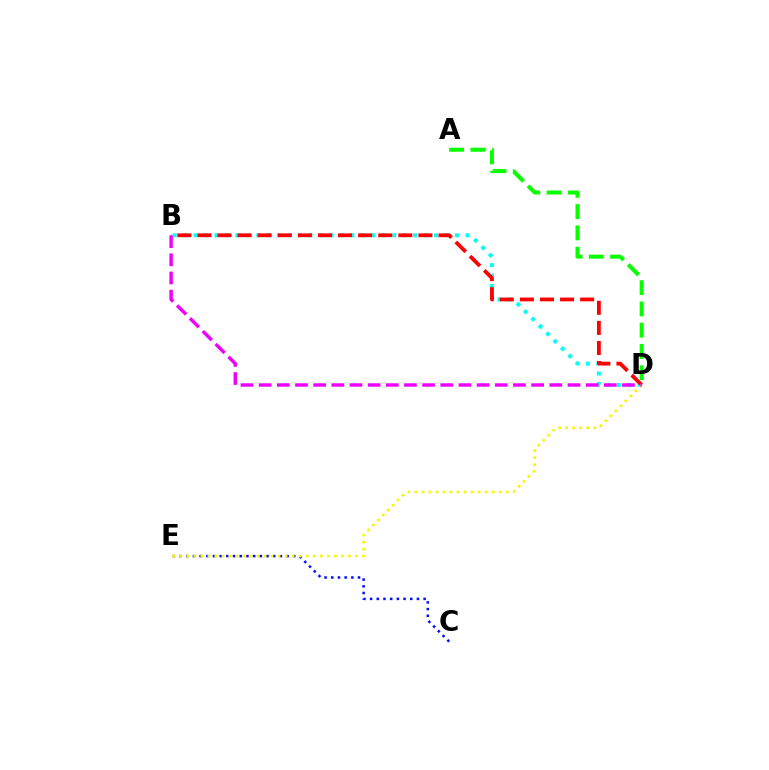{('B', 'D'): [{'color': '#00fff6', 'line_style': 'dotted', 'thickness': 2.84}, {'color': '#ff0000', 'line_style': 'dashed', 'thickness': 2.73}, {'color': '#ee00ff', 'line_style': 'dashed', 'thickness': 2.47}], ('A', 'D'): [{'color': '#08ff00', 'line_style': 'dashed', 'thickness': 2.89}], ('C', 'E'): [{'color': '#0010ff', 'line_style': 'dotted', 'thickness': 1.82}], ('D', 'E'): [{'color': '#fcf500', 'line_style': 'dotted', 'thickness': 1.91}]}